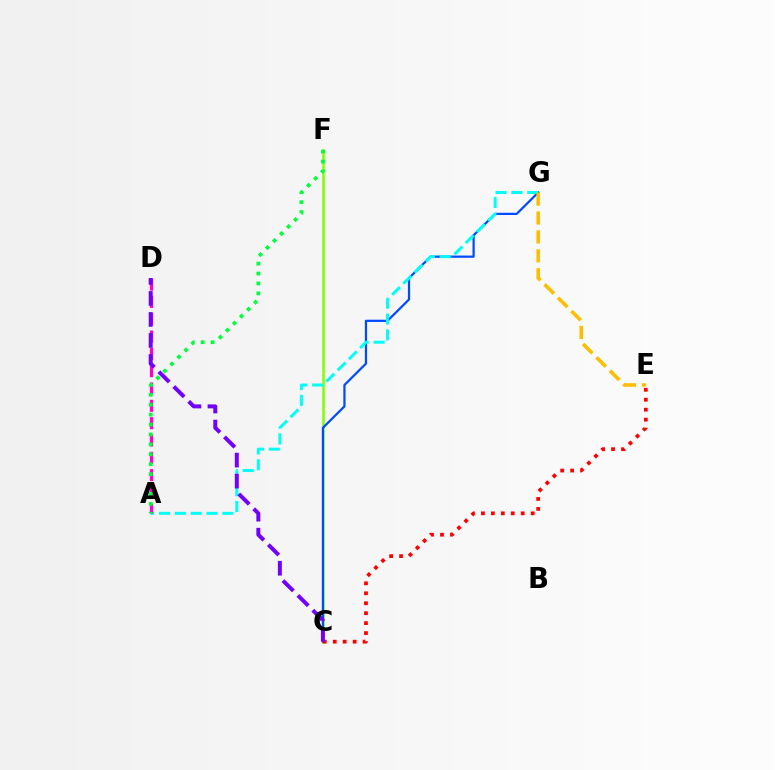{('C', 'F'): [{'color': '#84ff00', 'line_style': 'solid', 'thickness': 1.84}], ('C', 'G'): [{'color': '#004bff', 'line_style': 'solid', 'thickness': 1.61}], ('A', 'G'): [{'color': '#00fff6', 'line_style': 'dashed', 'thickness': 2.15}], ('A', 'D'): [{'color': '#ff00cf', 'line_style': 'dashed', 'thickness': 2.35}], ('A', 'F'): [{'color': '#00ff39', 'line_style': 'dotted', 'thickness': 2.7}], ('E', 'G'): [{'color': '#ffbd00', 'line_style': 'dashed', 'thickness': 2.57}], ('C', 'E'): [{'color': '#ff0000', 'line_style': 'dotted', 'thickness': 2.7}], ('C', 'D'): [{'color': '#7200ff', 'line_style': 'dashed', 'thickness': 2.85}]}